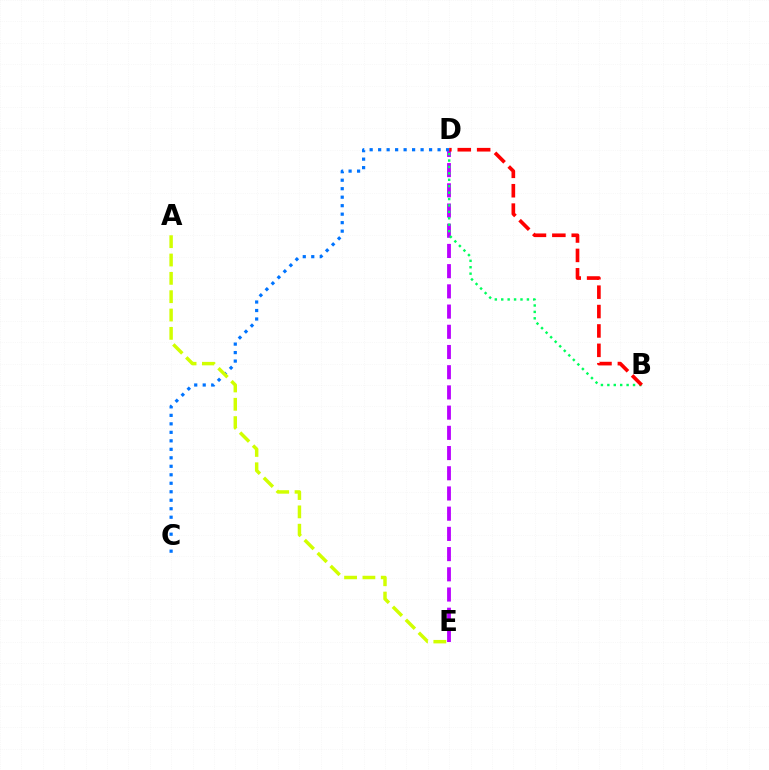{('D', 'E'): [{'color': '#b900ff', 'line_style': 'dashed', 'thickness': 2.75}], ('C', 'D'): [{'color': '#0074ff', 'line_style': 'dotted', 'thickness': 2.31}], ('A', 'E'): [{'color': '#d1ff00', 'line_style': 'dashed', 'thickness': 2.49}], ('B', 'D'): [{'color': '#00ff5c', 'line_style': 'dotted', 'thickness': 1.74}, {'color': '#ff0000', 'line_style': 'dashed', 'thickness': 2.63}]}